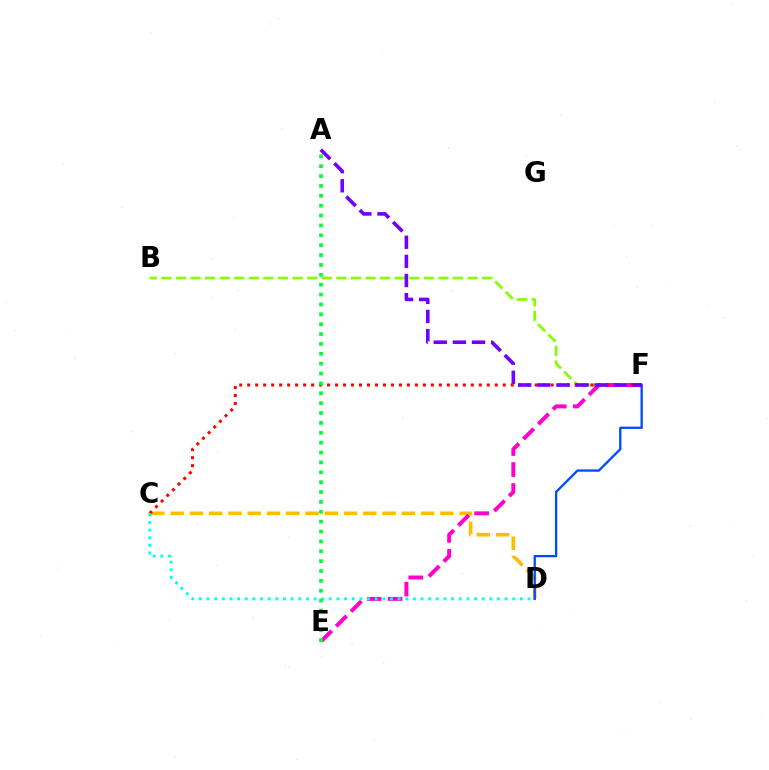{('C', 'D'): [{'color': '#ffbd00', 'line_style': 'dashed', 'thickness': 2.62}, {'color': '#00fff6', 'line_style': 'dotted', 'thickness': 2.08}], ('B', 'F'): [{'color': '#84ff00', 'line_style': 'dashed', 'thickness': 1.98}], ('E', 'F'): [{'color': '#ff00cf', 'line_style': 'dashed', 'thickness': 2.85}], ('C', 'F'): [{'color': '#ff0000', 'line_style': 'dotted', 'thickness': 2.17}], ('D', 'F'): [{'color': '#004bff', 'line_style': 'solid', 'thickness': 1.67}], ('A', 'F'): [{'color': '#7200ff', 'line_style': 'dashed', 'thickness': 2.6}], ('A', 'E'): [{'color': '#00ff39', 'line_style': 'dotted', 'thickness': 2.68}]}